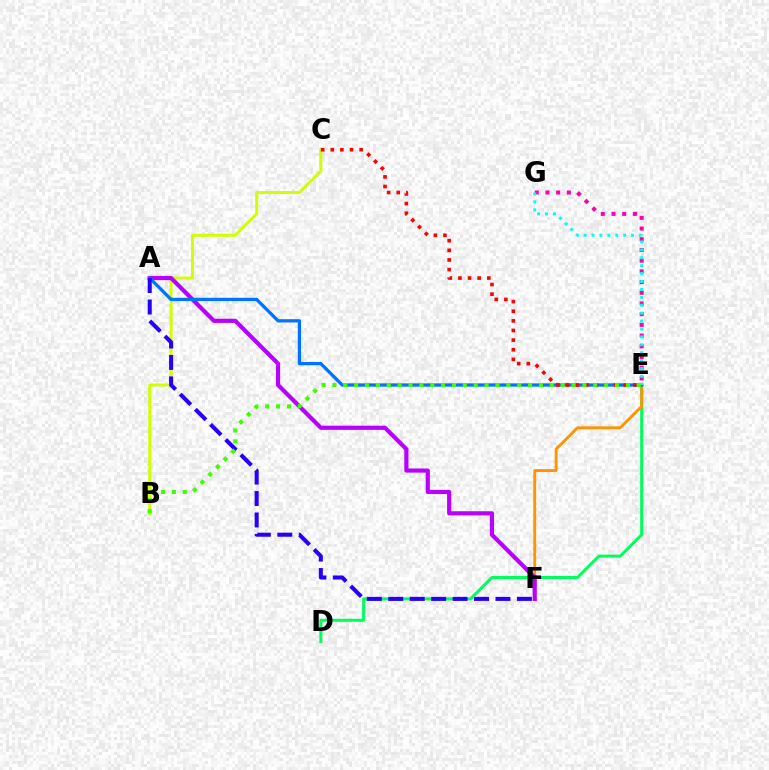{('D', 'E'): [{'color': '#00ff5c', 'line_style': 'solid', 'thickness': 2.17}], ('E', 'F'): [{'color': '#ff9400', 'line_style': 'solid', 'thickness': 2.07}], ('B', 'C'): [{'color': '#d1ff00', 'line_style': 'solid', 'thickness': 2.14}], ('E', 'G'): [{'color': '#ff00ac', 'line_style': 'dotted', 'thickness': 2.91}, {'color': '#00fff6', 'line_style': 'dotted', 'thickness': 2.15}], ('A', 'F'): [{'color': '#b900ff', 'line_style': 'solid', 'thickness': 3.0}, {'color': '#2500ff', 'line_style': 'dashed', 'thickness': 2.91}], ('A', 'E'): [{'color': '#0074ff', 'line_style': 'solid', 'thickness': 2.37}], ('C', 'E'): [{'color': '#ff0000', 'line_style': 'dotted', 'thickness': 2.61}], ('B', 'E'): [{'color': '#3dff00', 'line_style': 'dotted', 'thickness': 2.95}]}